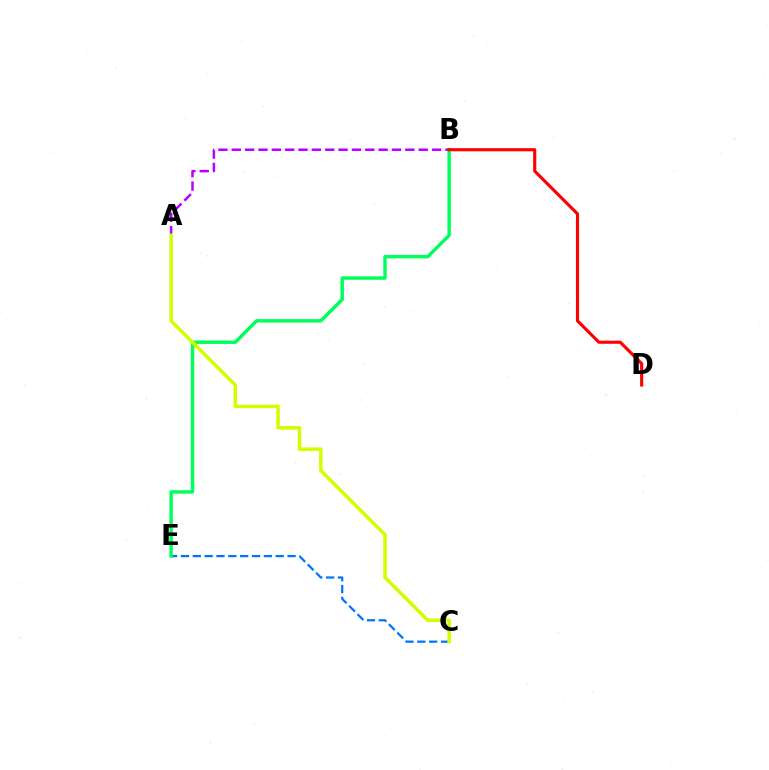{('C', 'E'): [{'color': '#0074ff', 'line_style': 'dashed', 'thickness': 1.61}], ('B', 'E'): [{'color': '#00ff5c', 'line_style': 'solid', 'thickness': 2.48}], ('A', 'B'): [{'color': '#b900ff', 'line_style': 'dashed', 'thickness': 1.81}], ('A', 'C'): [{'color': '#d1ff00', 'line_style': 'solid', 'thickness': 2.54}], ('B', 'D'): [{'color': '#ff0000', 'line_style': 'solid', 'thickness': 2.25}]}